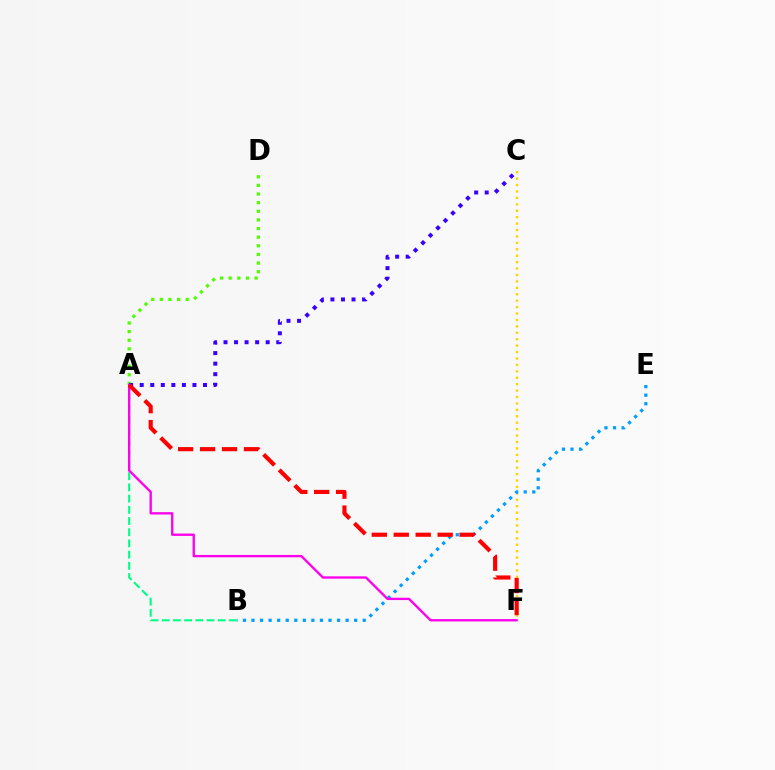{('C', 'F'): [{'color': '#ffd500', 'line_style': 'dotted', 'thickness': 1.75}], ('B', 'E'): [{'color': '#009eff', 'line_style': 'dotted', 'thickness': 2.32}], ('A', 'D'): [{'color': '#4fff00', 'line_style': 'dotted', 'thickness': 2.34}], ('A', 'B'): [{'color': '#00ff86', 'line_style': 'dashed', 'thickness': 1.52}], ('A', 'C'): [{'color': '#3700ff', 'line_style': 'dotted', 'thickness': 2.87}], ('A', 'F'): [{'color': '#ff00ed', 'line_style': 'solid', 'thickness': 1.69}, {'color': '#ff0000', 'line_style': 'dashed', 'thickness': 2.98}]}